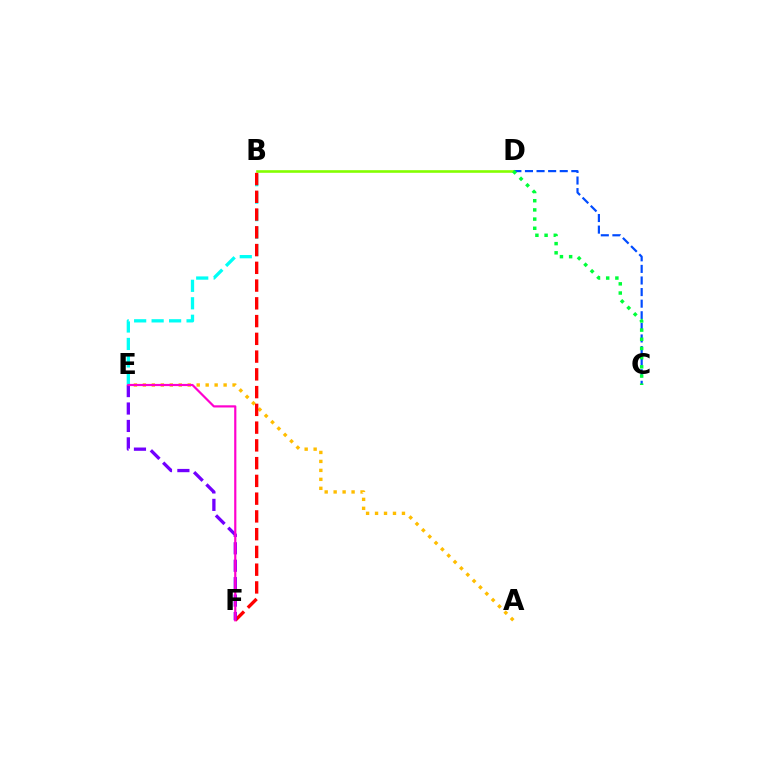{('B', 'E'): [{'color': '#00fff6', 'line_style': 'dashed', 'thickness': 2.37}], ('A', 'E'): [{'color': '#ffbd00', 'line_style': 'dotted', 'thickness': 2.44}], ('C', 'D'): [{'color': '#004bff', 'line_style': 'dashed', 'thickness': 1.57}, {'color': '#00ff39', 'line_style': 'dotted', 'thickness': 2.5}], ('B', 'D'): [{'color': '#84ff00', 'line_style': 'solid', 'thickness': 1.88}], ('B', 'F'): [{'color': '#ff0000', 'line_style': 'dashed', 'thickness': 2.41}], ('E', 'F'): [{'color': '#7200ff', 'line_style': 'dashed', 'thickness': 2.37}, {'color': '#ff00cf', 'line_style': 'solid', 'thickness': 1.57}]}